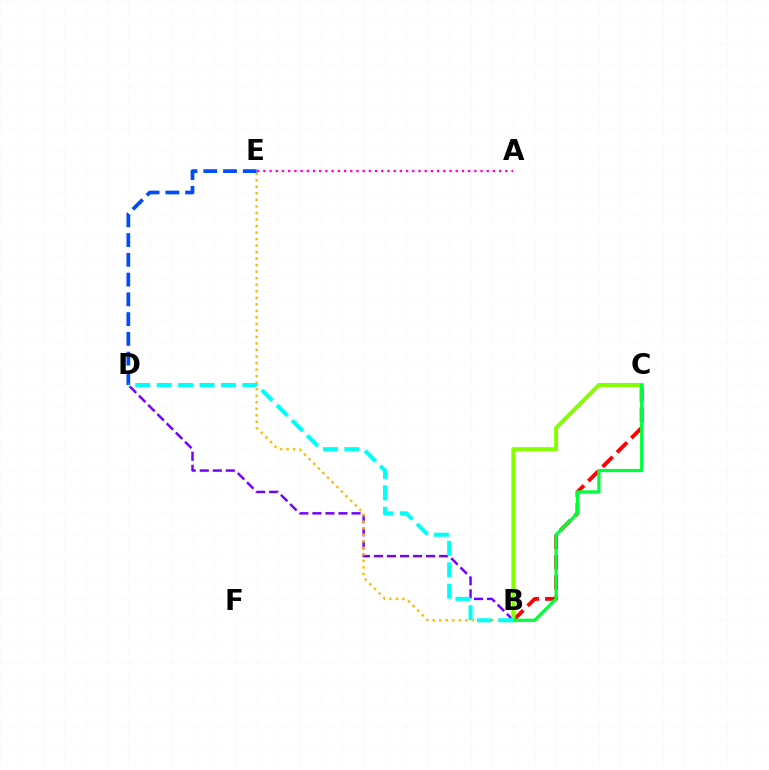{('A', 'E'): [{'color': '#ff00cf', 'line_style': 'dotted', 'thickness': 1.69}], ('B', 'D'): [{'color': '#7200ff', 'line_style': 'dashed', 'thickness': 1.77}, {'color': '#00fff6', 'line_style': 'dashed', 'thickness': 2.91}], ('B', 'E'): [{'color': '#ffbd00', 'line_style': 'dotted', 'thickness': 1.77}], ('B', 'C'): [{'color': '#ff0000', 'line_style': 'dashed', 'thickness': 2.76}, {'color': '#84ff00', 'line_style': 'solid', 'thickness': 2.85}, {'color': '#00ff39', 'line_style': 'solid', 'thickness': 2.31}], ('D', 'E'): [{'color': '#004bff', 'line_style': 'dashed', 'thickness': 2.68}]}